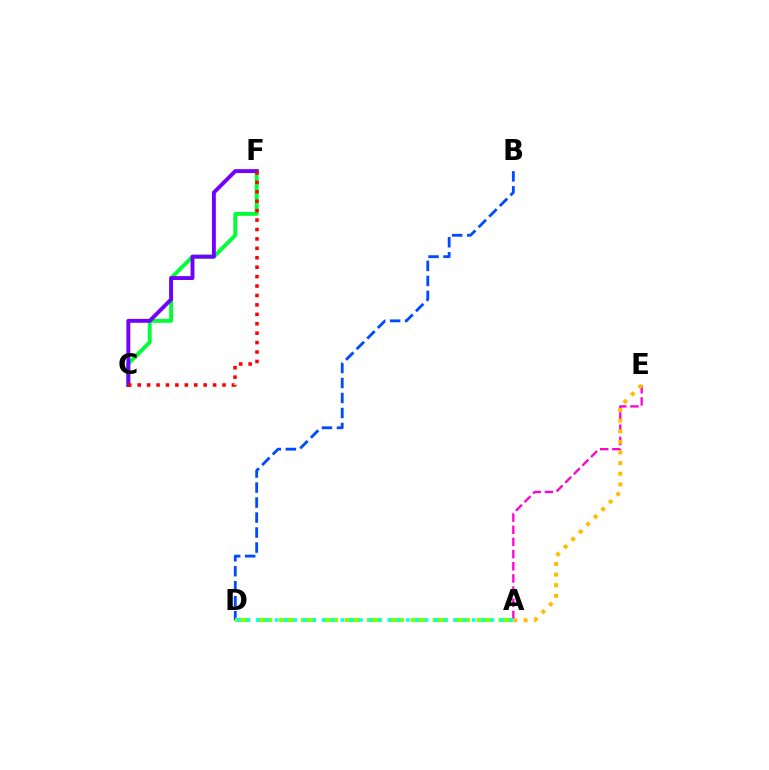{('C', 'F'): [{'color': '#00ff39', 'line_style': 'solid', 'thickness': 2.81}, {'color': '#7200ff', 'line_style': 'solid', 'thickness': 2.8}, {'color': '#ff0000', 'line_style': 'dotted', 'thickness': 2.56}], ('A', 'E'): [{'color': '#ff00cf', 'line_style': 'dashed', 'thickness': 1.65}, {'color': '#ffbd00', 'line_style': 'dotted', 'thickness': 2.89}], ('B', 'D'): [{'color': '#004bff', 'line_style': 'dashed', 'thickness': 2.04}], ('A', 'D'): [{'color': '#84ff00', 'line_style': 'dashed', 'thickness': 2.98}, {'color': '#00fff6', 'line_style': 'dotted', 'thickness': 2.55}]}